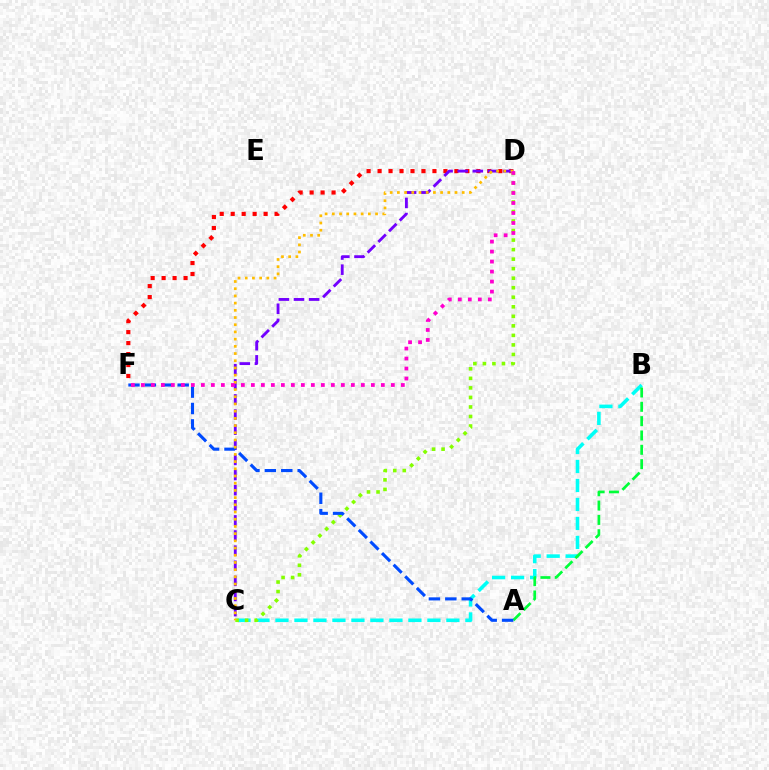{('B', 'C'): [{'color': '#00fff6', 'line_style': 'dashed', 'thickness': 2.58}], ('A', 'B'): [{'color': '#00ff39', 'line_style': 'dashed', 'thickness': 1.95}], ('D', 'F'): [{'color': '#ff0000', 'line_style': 'dotted', 'thickness': 2.98}, {'color': '#ff00cf', 'line_style': 'dotted', 'thickness': 2.72}], ('C', 'D'): [{'color': '#84ff00', 'line_style': 'dotted', 'thickness': 2.59}, {'color': '#7200ff', 'line_style': 'dashed', 'thickness': 2.05}, {'color': '#ffbd00', 'line_style': 'dotted', 'thickness': 1.96}], ('A', 'F'): [{'color': '#004bff', 'line_style': 'dashed', 'thickness': 2.23}]}